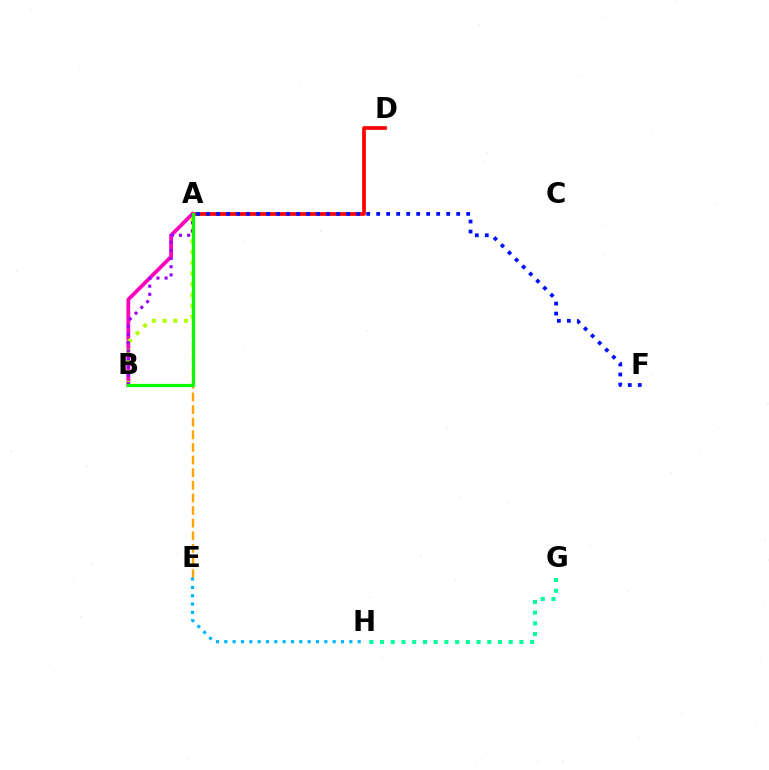{('A', 'D'): [{'color': '#ff0000', 'line_style': 'solid', 'thickness': 2.65}], ('A', 'F'): [{'color': '#0010ff', 'line_style': 'dotted', 'thickness': 2.72}], ('A', 'E'): [{'color': '#ffa500', 'line_style': 'dashed', 'thickness': 1.71}], ('A', 'B'): [{'color': '#ff00bd', 'line_style': 'solid', 'thickness': 2.73}, {'color': '#b3ff00', 'line_style': 'dotted', 'thickness': 2.92}, {'color': '#9b00ff', 'line_style': 'dotted', 'thickness': 2.22}, {'color': '#08ff00', 'line_style': 'solid', 'thickness': 2.33}], ('G', 'H'): [{'color': '#00ff9d', 'line_style': 'dotted', 'thickness': 2.91}], ('E', 'H'): [{'color': '#00b5ff', 'line_style': 'dotted', 'thickness': 2.26}]}